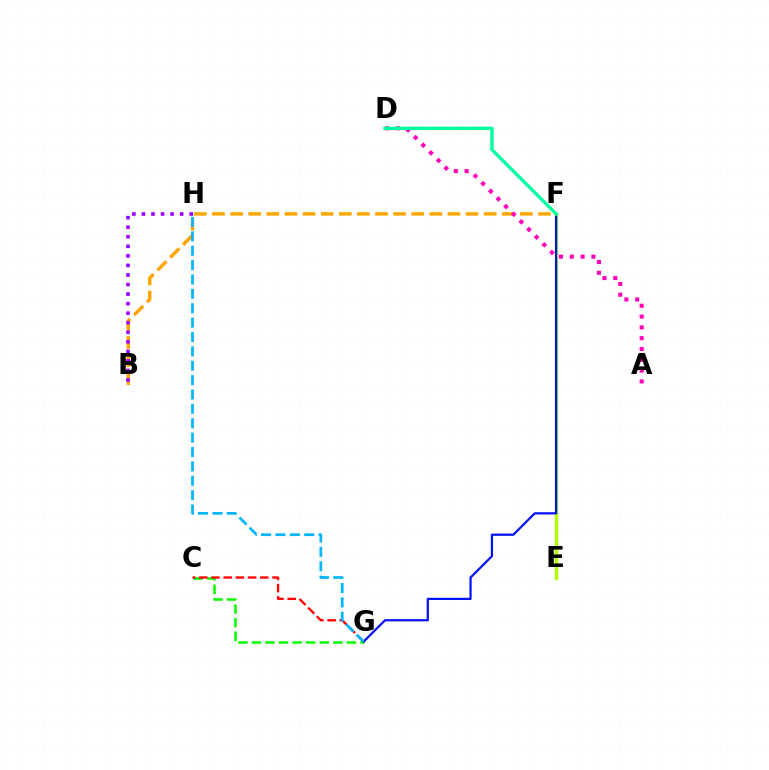{('B', 'F'): [{'color': '#ffa500', 'line_style': 'dashed', 'thickness': 2.46}], ('E', 'F'): [{'color': '#b3ff00', 'line_style': 'solid', 'thickness': 2.45}], ('B', 'H'): [{'color': '#9b00ff', 'line_style': 'dotted', 'thickness': 2.59}], ('A', 'D'): [{'color': '#ff00bd', 'line_style': 'dotted', 'thickness': 2.94}], ('C', 'G'): [{'color': '#08ff00', 'line_style': 'dashed', 'thickness': 1.84}, {'color': '#ff0000', 'line_style': 'dashed', 'thickness': 1.66}], ('F', 'G'): [{'color': '#0010ff', 'line_style': 'solid', 'thickness': 1.58}], ('G', 'H'): [{'color': '#00b5ff', 'line_style': 'dashed', 'thickness': 1.95}], ('D', 'F'): [{'color': '#00ff9d', 'line_style': 'solid', 'thickness': 2.41}]}